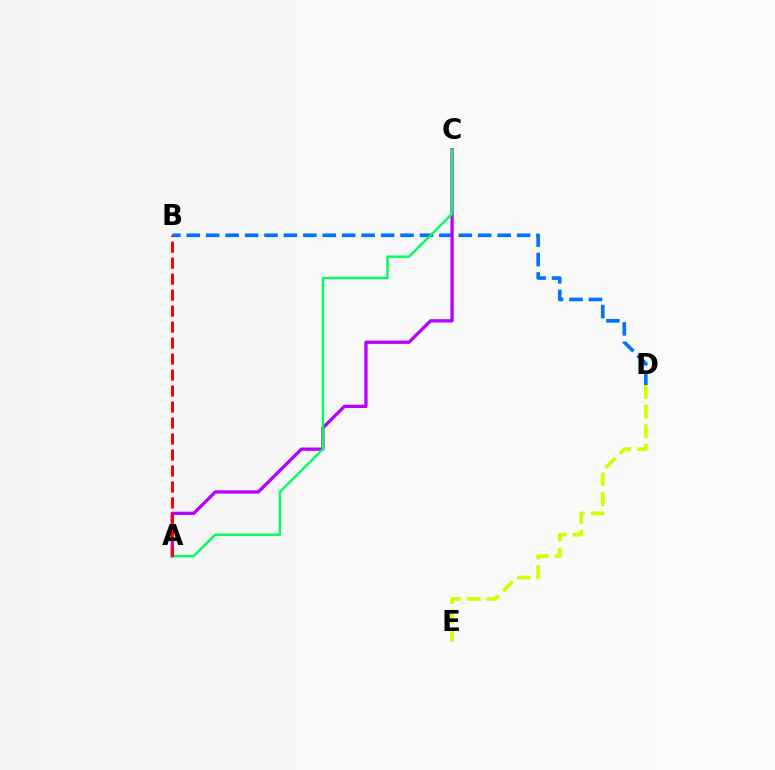{('B', 'D'): [{'color': '#0074ff', 'line_style': 'dashed', 'thickness': 2.64}], ('D', 'E'): [{'color': '#d1ff00', 'line_style': 'dashed', 'thickness': 2.67}], ('A', 'C'): [{'color': '#b900ff', 'line_style': 'solid', 'thickness': 2.37}, {'color': '#00ff5c', 'line_style': 'solid', 'thickness': 1.75}], ('A', 'B'): [{'color': '#ff0000', 'line_style': 'dashed', 'thickness': 2.17}]}